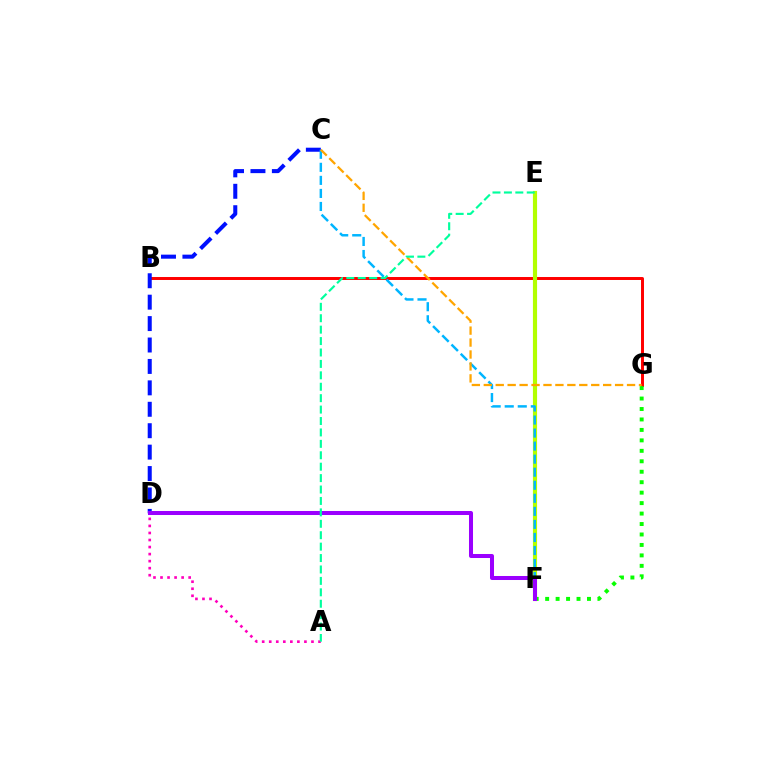{('A', 'D'): [{'color': '#ff00bd', 'line_style': 'dotted', 'thickness': 1.91}], ('B', 'G'): [{'color': '#ff0000', 'line_style': 'solid', 'thickness': 2.14}], ('C', 'D'): [{'color': '#0010ff', 'line_style': 'dashed', 'thickness': 2.91}], ('E', 'F'): [{'color': '#b3ff00', 'line_style': 'solid', 'thickness': 2.99}], ('F', 'G'): [{'color': '#08ff00', 'line_style': 'dotted', 'thickness': 2.84}], ('C', 'F'): [{'color': '#00b5ff', 'line_style': 'dashed', 'thickness': 1.77}], ('C', 'G'): [{'color': '#ffa500', 'line_style': 'dashed', 'thickness': 1.62}], ('D', 'F'): [{'color': '#9b00ff', 'line_style': 'solid', 'thickness': 2.89}], ('A', 'E'): [{'color': '#00ff9d', 'line_style': 'dashed', 'thickness': 1.55}]}